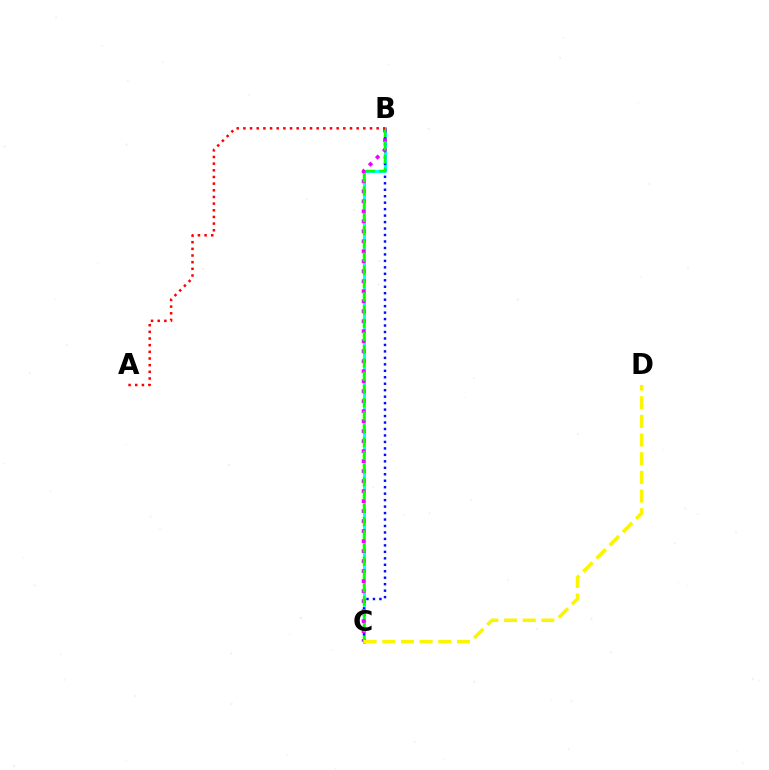{('B', 'C'): [{'color': '#00fff6', 'line_style': 'solid', 'thickness': 2.12}, {'color': '#0010ff', 'line_style': 'dotted', 'thickness': 1.76}, {'color': '#ee00ff', 'line_style': 'dotted', 'thickness': 2.72}, {'color': '#08ff00', 'line_style': 'dashed', 'thickness': 1.8}], ('A', 'B'): [{'color': '#ff0000', 'line_style': 'dotted', 'thickness': 1.81}], ('C', 'D'): [{'color': '#fcf500', 'line_style': 'dashed', 'thickness': 2.53}]}